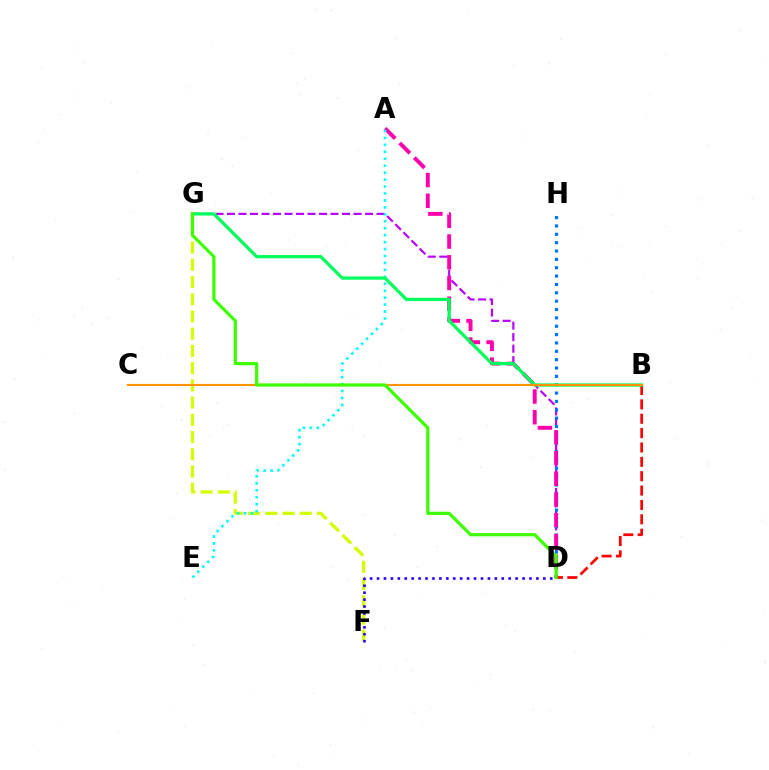{('D', 'G'): [{'color': '#b900ff', 'line_style': 'dashed', 'thickness': 1.56}, {'color': '#3dff00', 'line_style': 'solid', 'thickness': 2.31}], ('D', 'H'): [{'color': '#0074ff', 'line_style': 'dotted', 'thickness': 2.27}], ('F', 'G'): [{'color': '#d1ff00', 'line_style': 'dashed', 'thickness': 2.34}], ('A', 'D'): [{'color': '#ff00ac', 'line_style': 'dashed', 'thickness': 2.82}], ('B', 'D'): [{'color': '#ff0000', 'line_style': 'dashed', 'thickness': 1.95}], ('A', 'E'): [{'color': '#00fff6', 'line_style': 'dotted', 'thickness': 1.89}], ('B', 'G'): [{'color': '#00ff5c', 'line_style': 'solid', 'thickness': 2.34}], ('B', 'C'): [{'color': '#ff9400', 'line_style': 'solid', 'thickness': 1.54}], ('D', 'F'): [{'color': '#2500ff', 'line_style': 'dotted', 'thickness': 1.88}]}